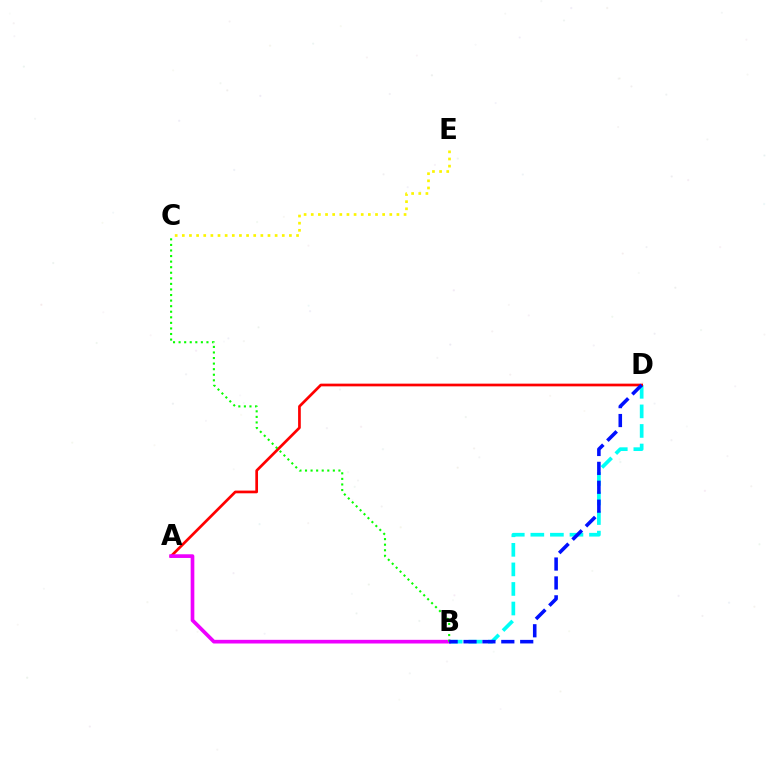{('B', 'D'): [{'color': '#00fff6', 'line_style': 'dashed', 'thickness': 2.66}, {'color': '#0010ff', 'line_style': 'dashed', 'thickness': 2.57}], ('A', 'D'): [{'color': '#ff0000', 'line_style': 'solid', 'thickness': 1.95}], ('A', 'B'): [{'color': '#ee00ff', 'line_style': 'solid', 'thickness': 2.65}], ('B', 'C'): [{'color': '#08ff00', 'line_style': 'dotted', 'thickness': 1.51}], ('C', 'E'): [{'color': '#fcf500', 'line_style': 'dotted', 'thickness': 1.94}]}